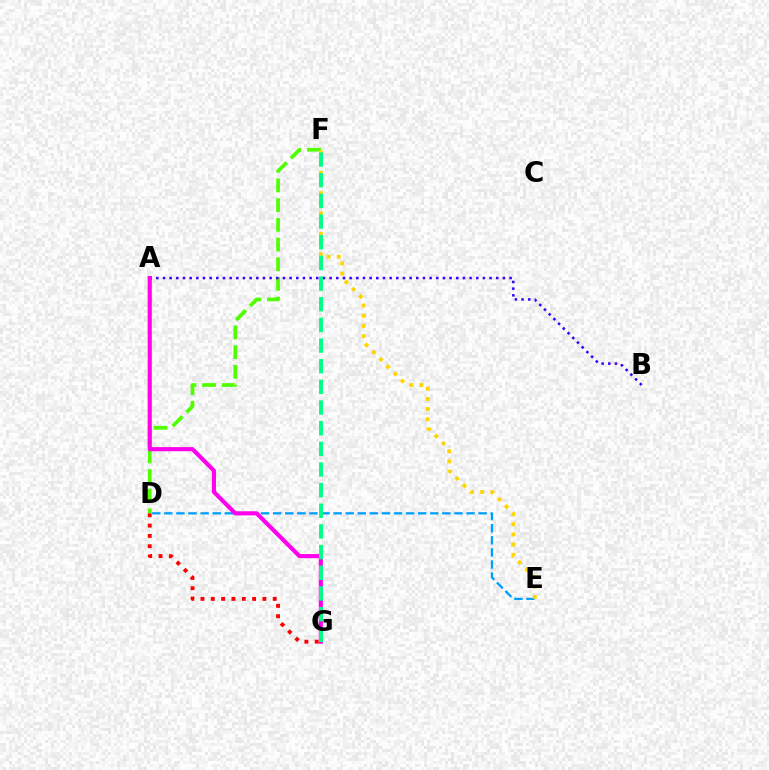{('D', 'F'): [{'color': '#4fff00', 'line_style': 'dashed', 'thickness': 2.68}], ('A', 'B'): [{'color': '#3700ff', 'line_style': 'dotted', 'thickness': 1.81}], ('D', 'E'): [{'color': '#009eff', 'line_style': 'dashed', 'thickness': 1.64}], ('A', 'G'): [{'color': '#ff00ed', 'line_style': 'solid', 'thickness': 2.97}], ('E', 'F'): [{'color': '#ffd500', 'line_style': 'dotted', 'thickness': 2.77}], ('F', 'G'): [{'color': '#00ff86', 'line_style': 'dashed', 'thickness': 2.81}], ('D', 'G'): [{'color': '#ff0000', 'line_style': 'dotted', 'thickness': 2.8}]}